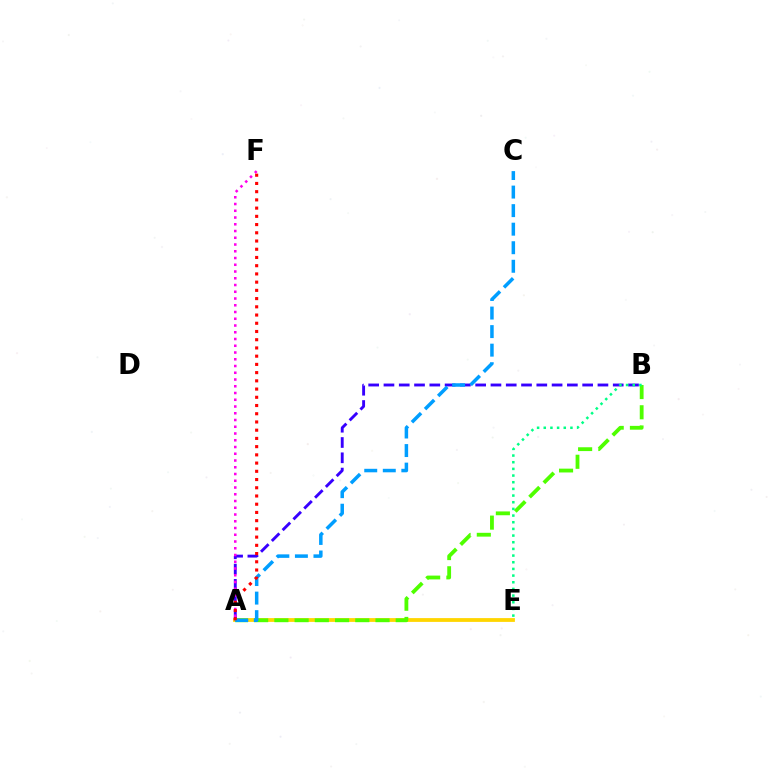{('A', 'E'): [{'color': '#ffd500', 'line_style': 'solid', 'thickness': 2.73}], ('A', 'B'): [{'color': '#3700ff', 'line_style': 'dashed', 'thickness': 2.08}, {'color': '#4fff00', 'line_style': 'dashed', 'thickness': 2.75}], ('A', 'C'): [{'color': '#009eff', 'line_style': 'dashed', 'thickness': 2.52}], ('A', 'F'): [{'color': '#ff00ed', 'line_style': 'dotted', 'thickness': 1.83}, {'color': '#ff0000', 'line_style': 'dotted', 'thickness': 2.23}], ('B', 'E'): [{'color': '#00ff86', 'line_style': 'dotted', 'thickness': 1.81}]}